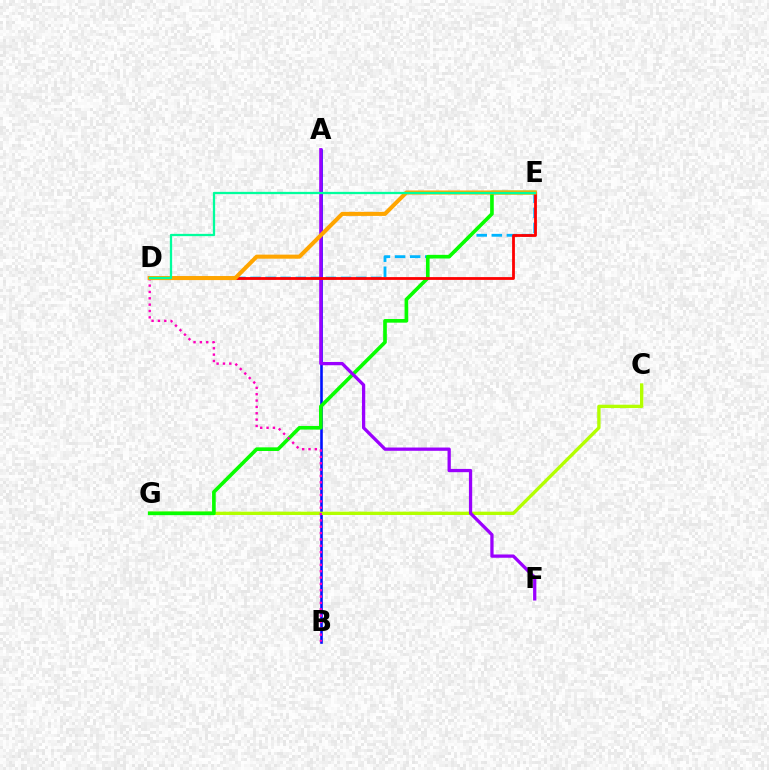{('A', 'B'): [{'color': '#0010ff', 'line_style': 'solid', 'thickness': 1.88}], ('D', 'E'): [{'color': '#00b5ff', 'line_style': 'dashed', 'thickness': 2.05}, {'color': '#ff0000', 'line_style': 'solid', 'thickness': 2.02}, {'color': '#ffa500', 'line_style': 'solid', 'thickness': 2.92}, {'color': '#00ff9d', 'line_style': 'solid', 'thickness': 1.64}], ('C', 'G'): [{'color': '#b3ff00', 'line_style': 'solid', 'thickness': 2.41}], ('E', 'G'): [{'color': '#08ff00', 'line_style': 'solid', 'thickness': 2.62}], ('A', 'F'): [{'color': '#9b00ff', 'line_style': 'solid', 'thickness': 2.35}], ('B', 'D'): [{'color': '#ff00bd', 'line_style': 'dotted', 'thickness': 1.73}]}